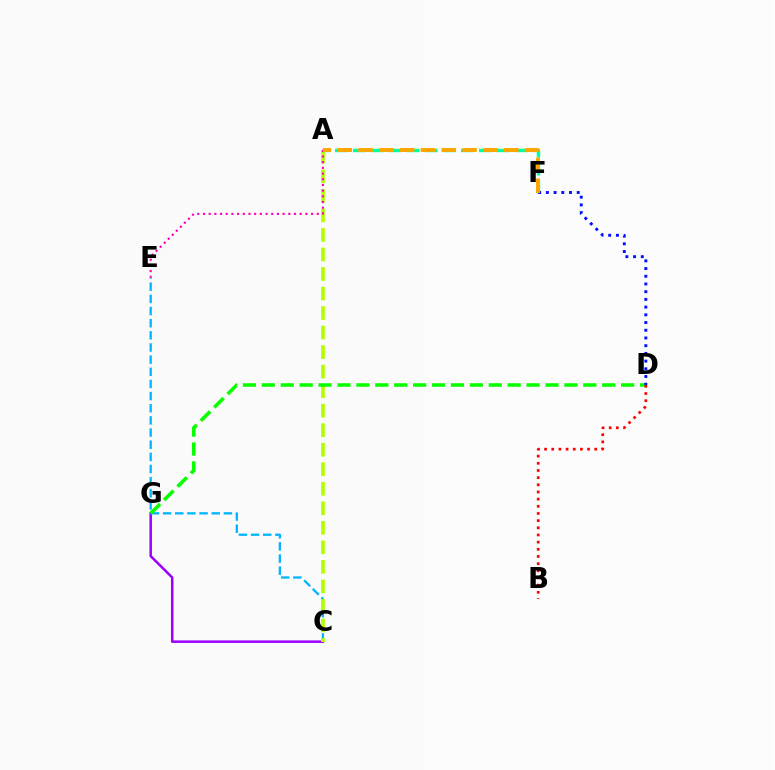{('C', 'G'): [{'color': '#9b00ff', 'line_style': 'solid', 'thickness': 1.81}], ('C', 'E'): [{'color': '#00b5ff', 'line_style': 'dashed', 'thickness': 1.65}], ('A', 'C'): [{'color': '#b3ff00', 'line_style': 'dashed', 'thickness': 2.65}], ('D', 'G'): [{'color': '#08ff00', 'line_style': 'dashed', 'thickness': 2.57}], ('A', 'F'): [{'color': '#00ff9d', 'line_style': 'dashed', 'thickness': 2.44}, {'color': '#ffa500', 'line_style': 'dashed', 'thickness': 2.83}], ('D', 'F'): [{'color': '#0010ff', 'line_style': 'dotted', 'thickness': 2.1}], ('B', 'D'): [{'color': '#ff0000', 'line_style': 'dotted', 'thickness': 1.95}], ('A', 'E'): [{'color': '#ff00bd', 'line_style': 'dotted', 'thickness': 1.55}]}